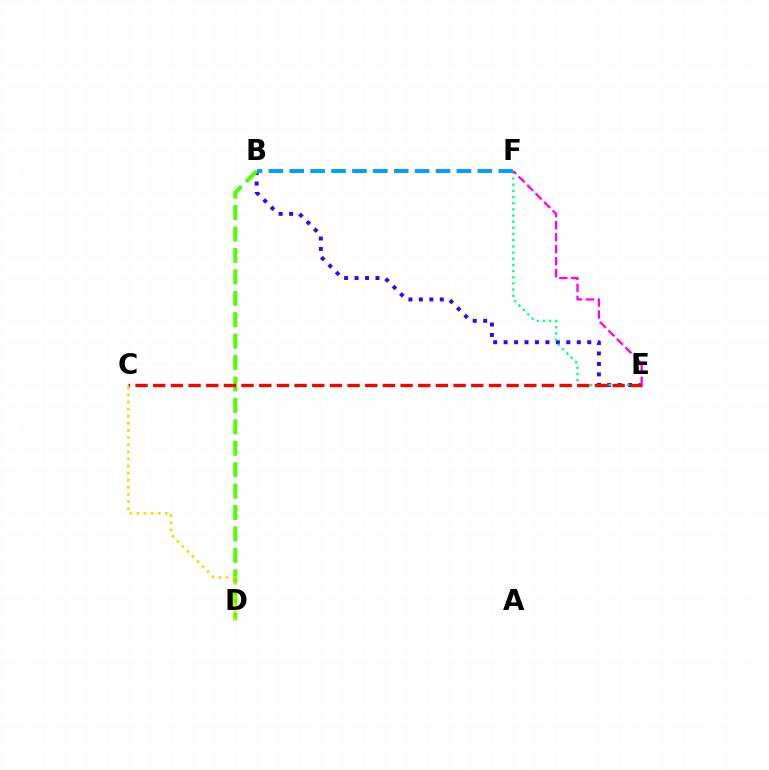{('B', 'E'): [{'color': '#3700ff', 'line_style': 'dotted', 'thickness': 2.84}], ('B', 'D'): [{'color': '#4fff00', 'line_style': 'dashed', 'thickness': 2.91}], ('E', 'F'): [{'color': '#00ff86', 'line_style': 'dotted', 'thickness': 1.68}, {'color': '#ff00ed', 'line_style': 'dashed', 'thickness': 1.63}], ('B', 'F'): [{'color': '#009eff', 'line_style': 'dashed', 'thickness': 2.84}], ('C', 'E'): [{'color': '#ff0000', 'line_style': 'dashed', 'thickness': 2.4}], ('C', 'D'): [{'color': '#ffd500', 'line_style': 'dotted', 'thickness': 1.93}]}